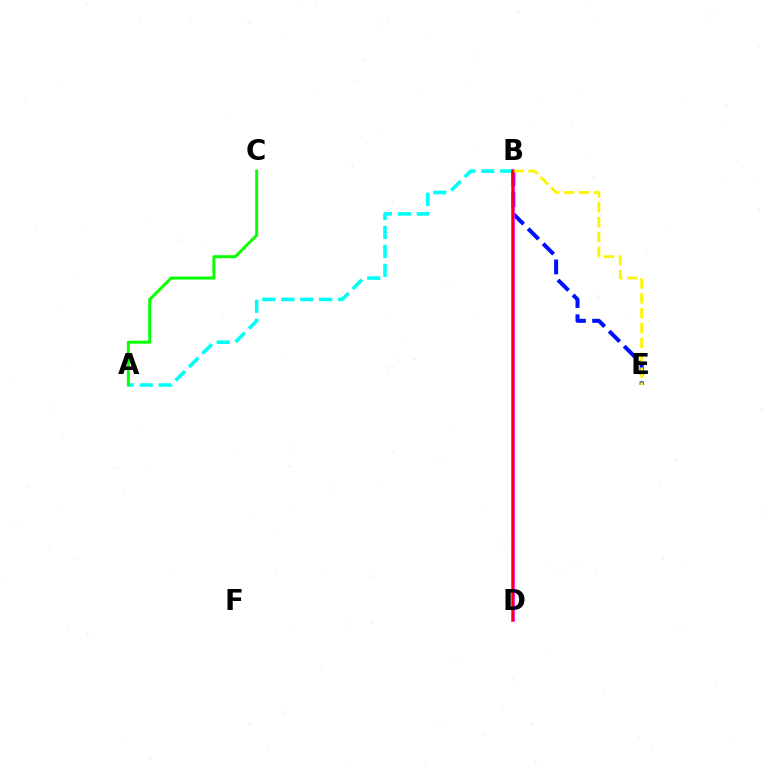{('A', 'B'): [{'color': '#00fff6', 'line_style': 'dashed', 'thickness': 2.57}], ('B', 'E'): [{'color': '#0010ff', 'line_style': 'dashed', 'thickness': 2.88}, {'color': '#fcf500', 'line_style': 'dashed', 'thickness': 2.02}], ('B', 'D'): [{'color': '#ee00ff', 'line_style': 'solid', 'thickness': 2.62}, {'color': '#ff0000', 'line_style': 'solid', 'thickness': 1.51}], ('A', 'C'): [{'color': '#08ff00', 'line_style': 'solid', 'thickness': 2.14}]}